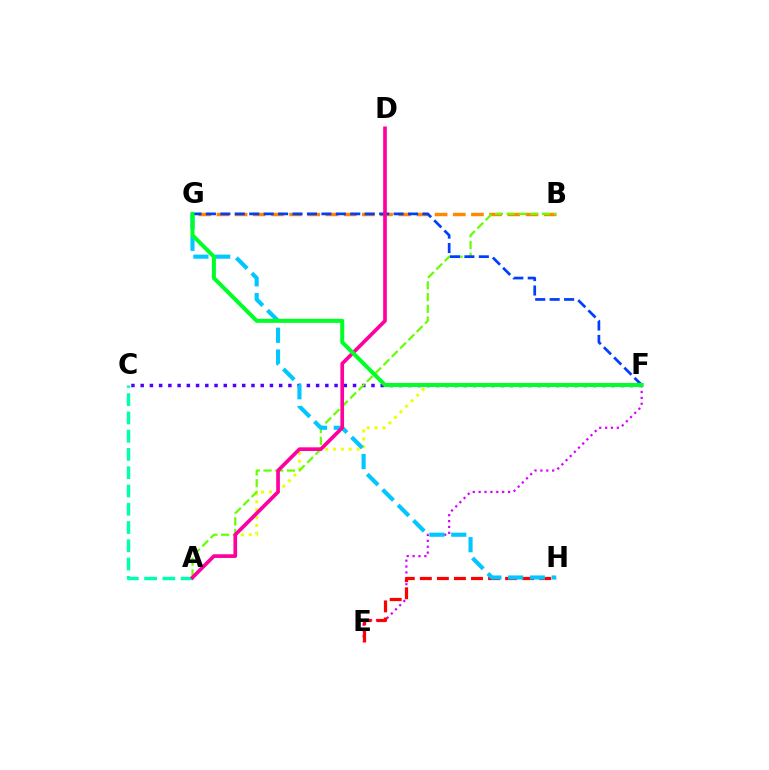{('C', 'F'): [{'color': '#4f00ff', 'line_style': 'dotted', 'thickness': 2.51}], ('A', 'F'): [{'color': '#eeff00', 'line_style': 'dotted', 'thickness': 2.14}], ('E', 'F'): [{'color': '#d600ff', 'line_style': 'dotted', 'thickness': 1.6}], ('A', 'C'): [{'color': '#00ffaf', 'line_style': 'dashed', 'thickness': 2.48}], ('E', 'H'): [{'color': '#ff0000', 'line_style': 'dashed', 'thickness': 2.32}], ('B', 'G'): [{'color': '#ff8800', 'line_style': 'dashed', 'thickness': 2.47}], ('A', 'B'): [{'color': '#66ff00', 'line_style': 'dashed', 'thickness': 1.6}], ('G', 'H'): [{'color': '#00c7ff', 'line_style': 'dashed', 'thickness': 2.96}], ('F', 'G'): [{'color': '#003fff', 'line_style': 'dashed', 'thickness': 1.96}, {'color': '#00ff27', 'line_style': 'solid', 'thickness': 2.89}], ('A', 'D'): [{'color': '#ff00a0', 'line_style': 'solid', 'thickness': 2.64}]}